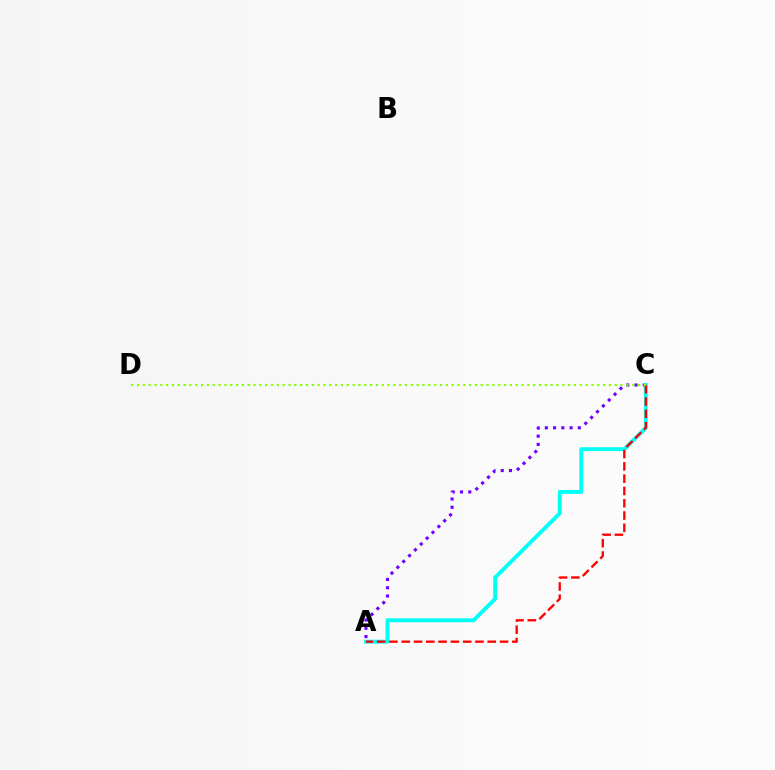{('A', 'C'): [{'color': '#7200ff', 'line_style': 'dotted', 'thickness': 2.24}, {'color': '#00fff6', 'line_style': 'solid', 'thickness': 2.79}, {'color': '#ff0000', 'line_style': 'dashed', 'thickness': 1.67}], ('C', 'D'): [{'color': '#84ff00', 'line_style': 'dotted', 'thickness': 1.58}]}